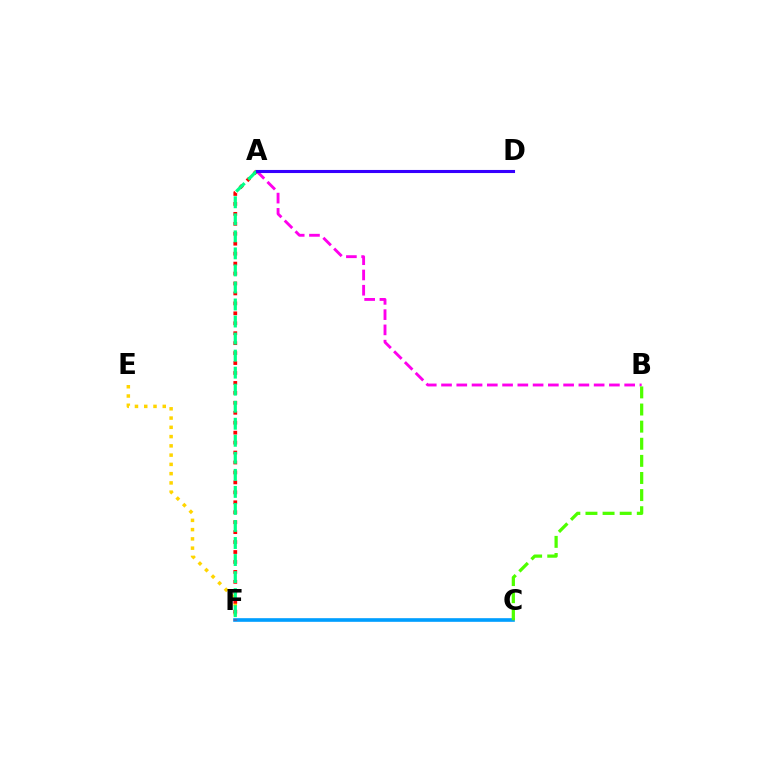{('C', 'F'): [{'color': '#009eff', 'line_style': 'solid', 'thickness': 2.62}], ('A', 'B'): [{'color': '#ff00ed', 'line_style': 'dashed', 'thickness': 2.07}], ('E', 'F'): [{'color': '#ffd500', 'line_style': 'dotted', 'thickness': 2.52}], ('B', 'C'): [{'color': '#4fff00', 'line_style': 'dashed', 'thickness': 2.32}], ('A', 'F'): [{'color': '#ff0000', 'line_style': 'dotted', 'thickness': 2.7}, {'color': '#00ff86', 'line_style': 'dashed', 'thickness': 2.31}], ('A', 'D'): [{'color': '#3700ff', 'line_style': 'solid', 'thickness': 2.22}]}